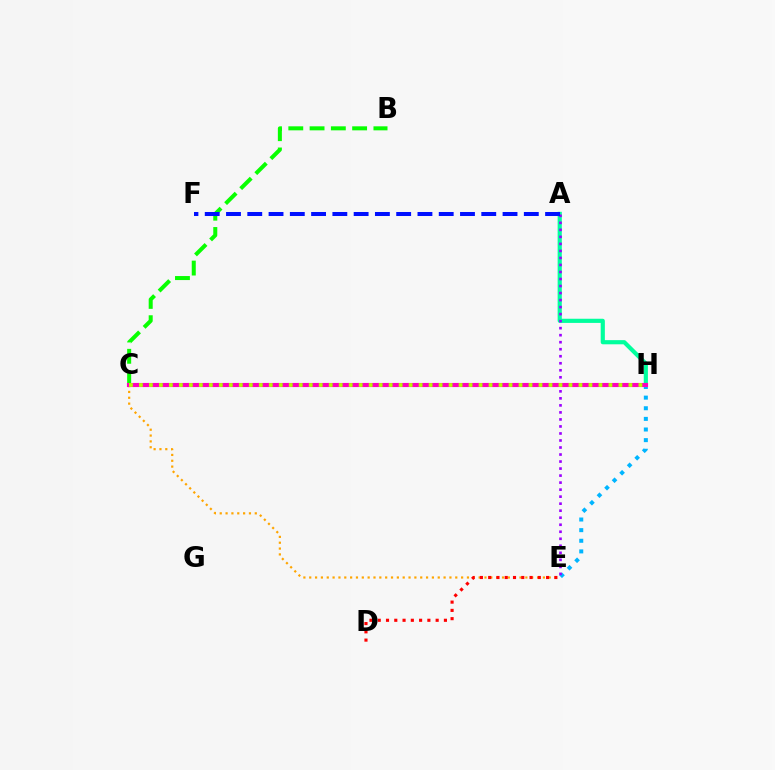{('B', 'C'): [{'color': '#08ff00', 'line_style': 'dashed', 'thickness': 2.89}], ('C', 'E'): [{'color': '#ffa500', 'line_style': 'dotted', 'thickness': 1.59}], ('E', 'H'): [{'color': '#00b5ff', 'line_style': 'dotted', 'thickness': 2.89}], ('A', 'H'): [{'color': '#00ff9d', 'line_style': 'solid', 'thickness': 2.99}], ('A', 'E'): [{'color': '#9b00ff', 'line_style': 'dotted', 'thickness': 1.91}], ('C', 'H'): [{'color': '#ff00bd', 'line_style': 'solid', 'thickness': 2.96}, {'color': '#b3ff00', 'line_style': 'dotted', 'thickness': 2.71}], ('D', 'E'): [{'color': '#ff0000', 'line_style': 'dotted', 'thickness': 2.25}], ('A', 'F'): [{'color': '#0010ff', 'line_style': 'dashed', 'thickness': 2.89}]}